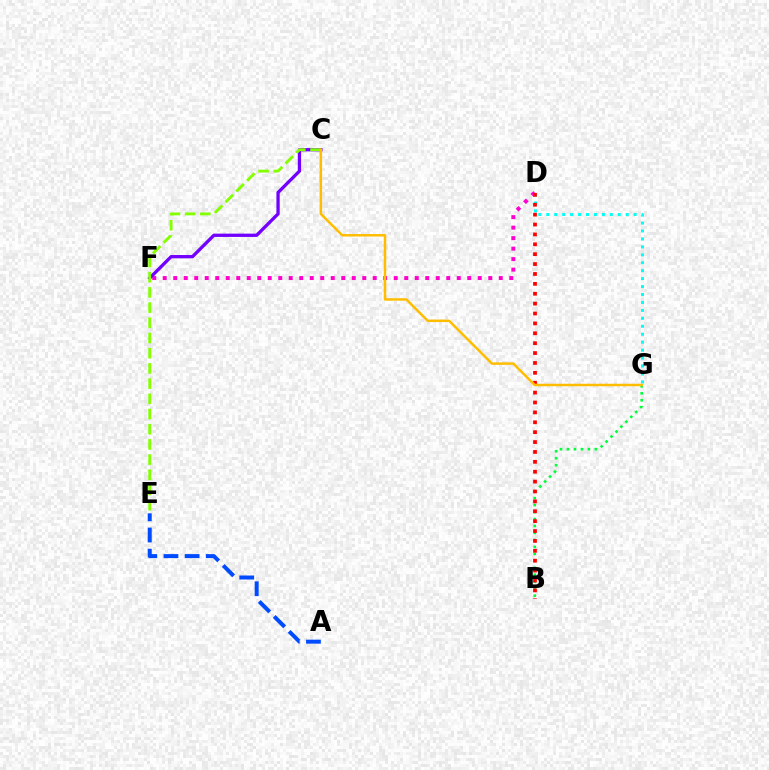{('B', 'G'): [{'color': '#00ff39', 'line_style': 'dotted', 'thickness': 1.89}], ('A', 'E'): [{'color': '#004bff', 'line_style': 'dashed', 'thickness': 2.87}], ('D', 'F'): [{'color': '#ff00cf', 'line_style': 'dotted', 'thickness': 2.85}], ('C', 'F'): [{'color': '#7200ff', 'line_style': 'solid', 'thickness': 2.37}], ('D', 'G'): [{'color': '#00fff6', 'line_style': 'dotted', 'thickness': 2.16}], ('C', 'E'): [{'color': '#84ff00', 'line_style': 'dashed', 'thickness': 2.06}], ('B', 'D'): [{'color': '#ff0000', 'line_style': 'dotted', 'thickness': 2.69}], ('C', 'G'): [{'color': '#ffbd00', 'line_style': 'solid', 'thickness': 1.78}]}